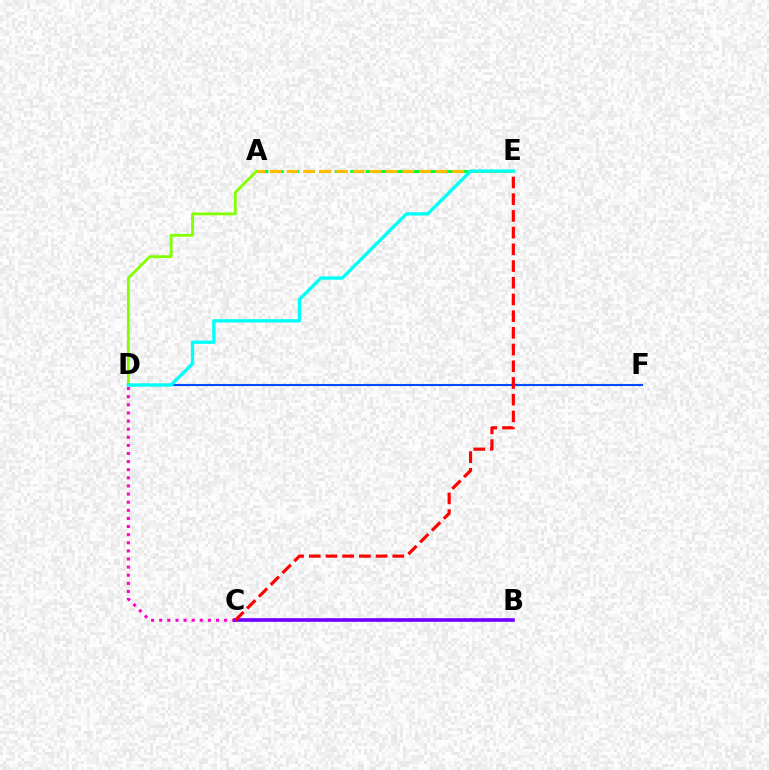{('A', 'E'): [{'color': '#00ff39', 'line_style': 'dashed', 'thickness': 2.1}, {'color': '#ffbd00', 'line_style': 'dashed', 'thickness': 2.25}], ('A', 'D'): [{'color': '#84ff00', 'line_style': 'solid', 'thickness': 2.02}], ('C', 'D'): [{'color': '#ff00cf', 'line_style': 'dotted', 'thickness': 2.2}], ('D', 'F'): [{'color': '#004bff', 'line_style': 'solid', 'thickness': 1.5}], ('B', 'C'): [{'color': '#7200ff', 'line_style': 'solid', 'thickness': 2.62}], ('C', 'E'): [{'color': '#ff0000', 'line_style': 'dashed', 'thickness': 2.27}], ('D', 'E'): [{'color': '#00fff6', 'line_style': 'solid', 'thickness': 2.39}]}